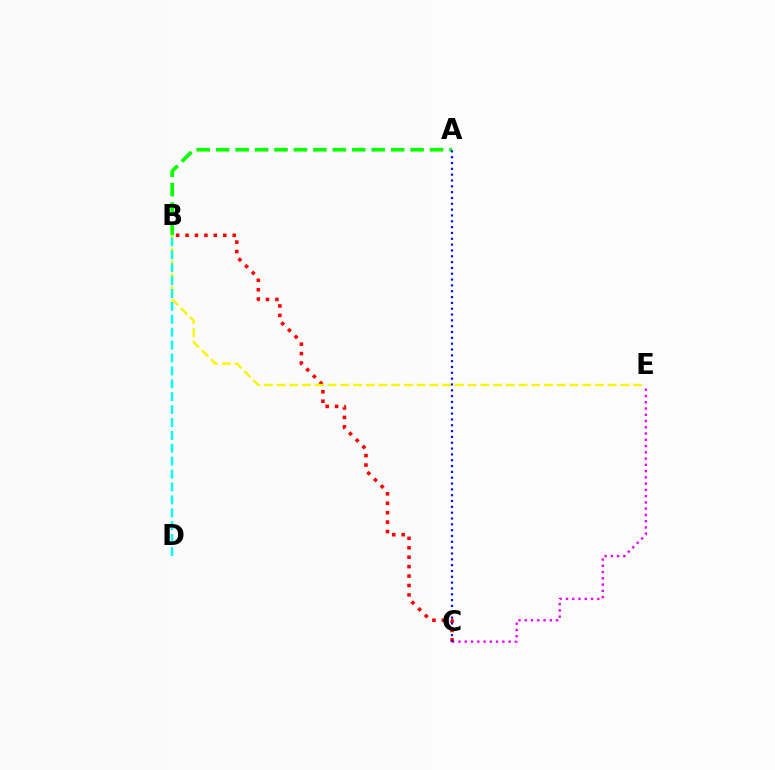{('C', 'E'): [{'color': '#ee00ff', 'line_style': 'dotted', 'thickness': 1.7}], ('B', 'C'): [{'color': '#ff0000', 'line_style': 'dotted', 'thickness': 2.56}], ('A', 'B'): [{'color': '#08ff00', 'line_style': 'dashed', 'thickness': 2.64}], ('B', 'E'): [{'color': '#fcf500', 'line_style': 'dashed', 'thickness': 1.73}], ('A', 'C'): [{'color': '#0010ff', 'line_style': 'dotted', 'thickness': 1.58}], ('B', 'D'): [{'color': '#00fff6', 'line_style': 'dashed', 'thickness': 1.75}]}